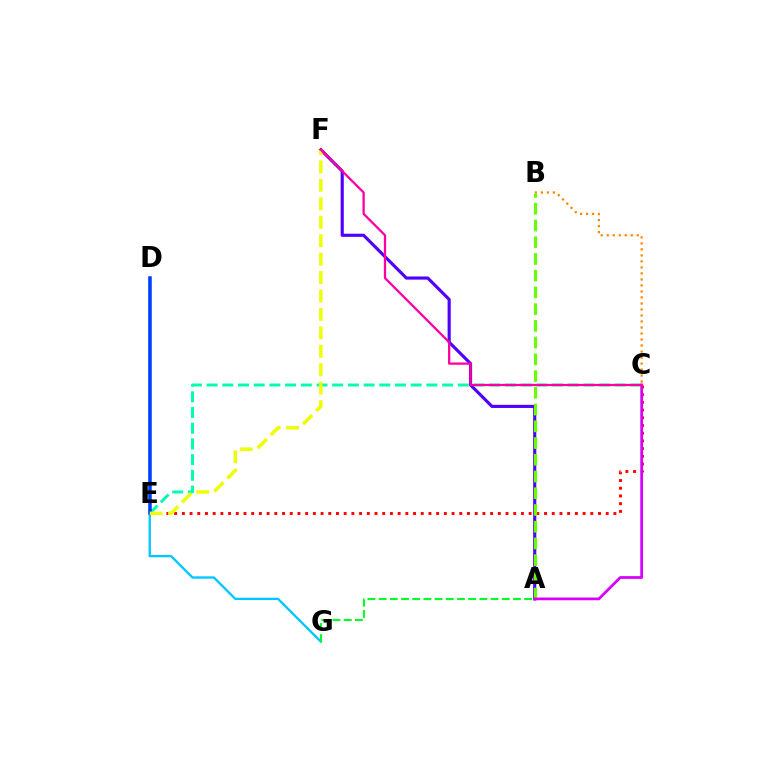{('D', 'G'): [{'color': '#00c7ff', 'line_style': 'solid', 'thickness': 1.68}], ('A', 'F'): [{'color': '#4f00ff', 'line_style': 'solid', 'thickness': 2.26}], ('C', 'E'): [{'color': '#ff0000', 'line_style': 'dotted', 'thickness': 2.09}, {'color': '#00ffaf', 'line_style': 'dashed', 'thickness': 2.13}], ('B', 'C'): [{'color': '#ff8800', 'line_style': 'dotted', 'thickness': 1.63}], ('A', 'B'): [{'color': '#66ff00', 'line_style': 'dashed', 'thickness': 2.27}], ('D', 'E'): [{'color': '#003fff', 'line_style': 'solid', 'thickness': 2.53}], ('E', 'F'): [{'color': '#eeff00', 'line_style': 'dashed', 'thickness': 2.5}], ('A', 'C'): [{'color': '#d600ff', 'line_style': 'solid', 'thickness': 1.99}], ('A', 'G'): [{'color': '#00ff27', 'line_style': 'dashed', 'thickness': 1.52}], ('C', 'F'): [{'color': '#ff00a0', 'line_style': 'solid', 'thickness': 1.64}]}